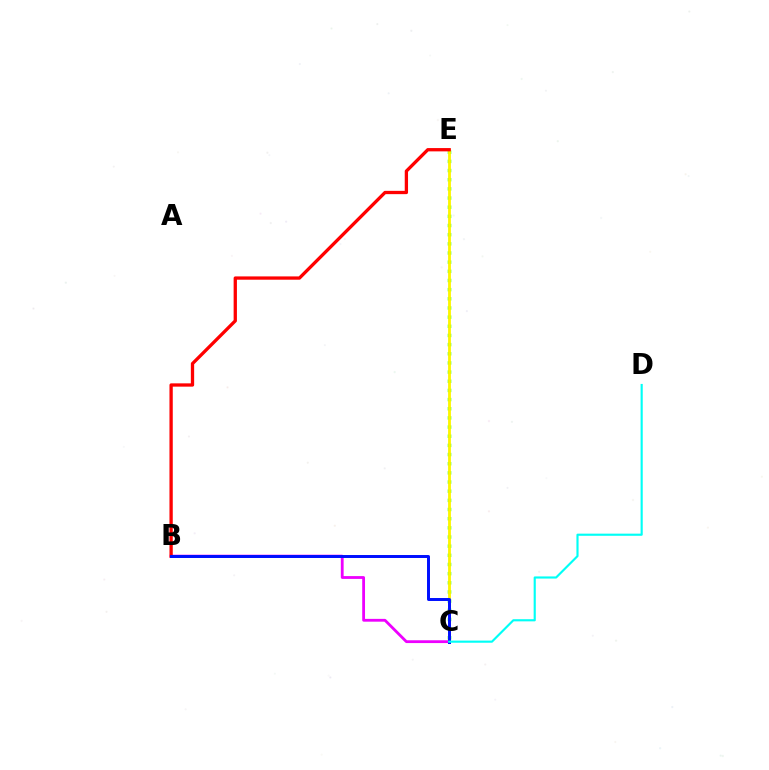{('C', 'E'): [{'color': '#08ff00', 'line_style': 'dotted', 'thickness': 2.49}, {'color': '#fcf500', 'line_style': 'solid', 'thickness': 2.04}], ('B', 'C'): [{'color': '#ee00ff', 'line_style': 'solid', 'thickness': 2.02}, {'color': '#0010ff', 'line_style': 'solid', 'thickness': 2.14}], ('B', 'E'): [{'color': '#ff0000', 'line_style': 'solid', 'thickness': 2.38}], ('C', 'D'): [{'color': '#00fff6', 'line_style': 'solid', 'thickness': 1.55}]}